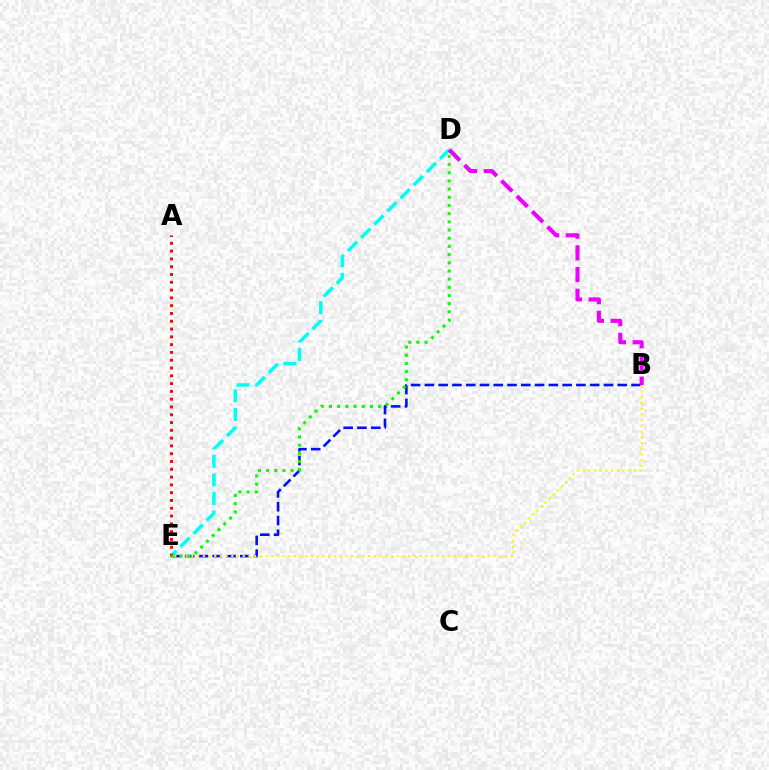{('B', 'E'): [{'color': '#0010ff', 'line_style': 'dashed', 'thickness': 1.87}, {'color': '#fcf500', 'line_style': 'dotted', 'thickness': 1.55}], ('D', 'E'): [{'color': '#00fff6', 'line_style': 'dashed', 'thickness': 2.53}, {'color': '#08ff00', 'line_style': 'dotted', 'thickness': 2.22}], ('B', 'D'): [{'color': '#ee00ff', 'line_style': 'dashed', 'thickness': 2.95}], ('A', 'E'): [{'color': '#ff0000', 'line_style': 'dotted', 'thickness': 2.12}]}